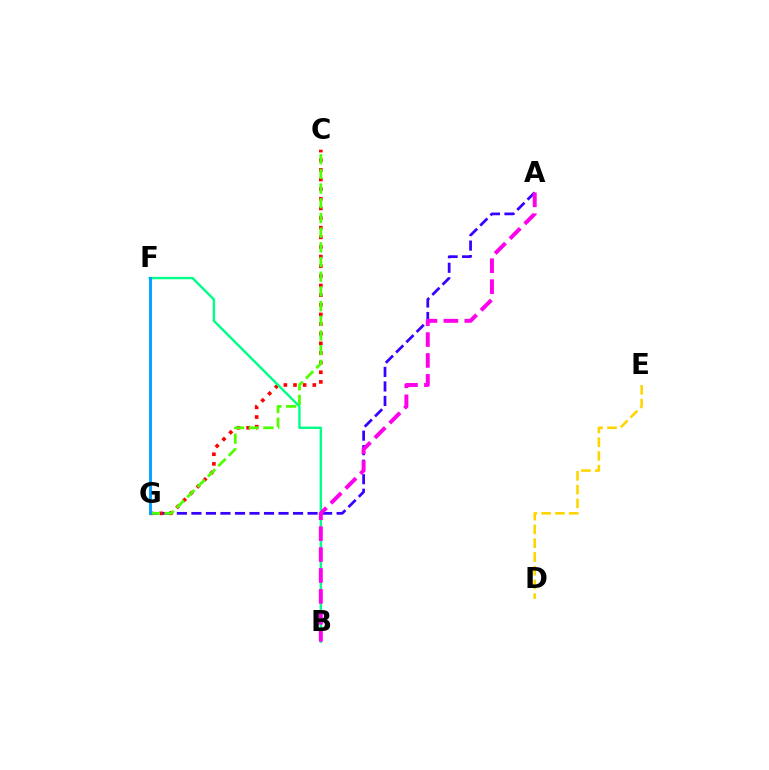{('A', 'G'): [{'color': '#3700ff', 'line_style': 'dashed', 'thickness': 1.97}], ('C', 'G'): [{'color': '#ff0000', 'line_style': 'dotted', 'thickness': 2.62}, {'color': '#4fff00', 'line_style': 'dashed', 'thickness': 2.0}], ('B', 'F'): [{'color': '#00ff86', 'line_style': 'solid', 'thickness': 1.73}], ('D', 'E'): [{'color': '#ffd500', 'line_style': 'dashed', 'thickness': 1.87}], ('A', 'B'): [{'color': '#ff00ed', 'line_style': 'dashed', 'thickness': 2.84}], ('F', 'G'): [{'color': '#009eff', 'line_style': 'solid', 'thickness': 2.05}]}